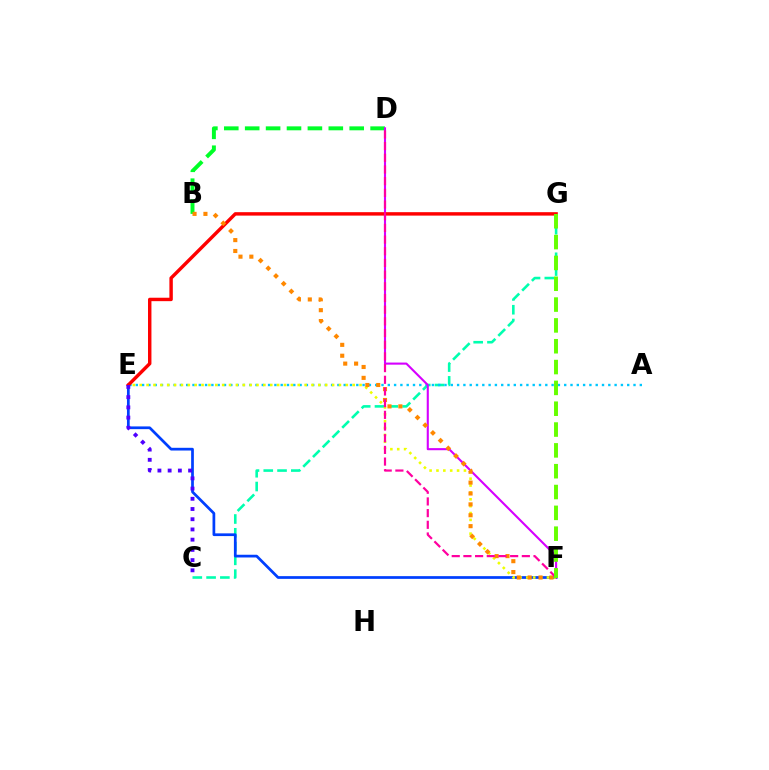{('C', 'G'): [{'color': '#00ffaf', 'line_style': 'dashed', 'thickness': 1.87}], ('A', 'E'): [{'color': '#00c7ff', 'line_style': 'dotted', 'thickness': 1.71}], ('E', 'F'): [{'color': '#003fff', 'line_style': 'solid', 'thickness': 1.96}, {'color': '#eeff00', 'line_style': 'dotted', 'thickness': 1.87}], ('B', 'D'): [{'color': '#00ff27', 'line_style': 'dashed', 'thickness': 2.84}], ('D', 'F'): [{'color': '#d600ff', 'line_style': 'solid', 'thickness': 1.51}, {'color': '#ff00a0', 'line_style': 'dashed', 'thickness': 1.59}], ('E', 'G'): [{'color': '#ff0000', 'line_style': 'solid', 'thickness': 2.47}], ('B', 'F'): [{'color': '#ff8800', 'line_style': 'dotted', 'thickness': 2.96}], ('F', 'G'): [{'color': '#66ff00', 'line_style': 'dashed', 'thickness': 2.83}], ('C', 'E'): [{'color': '#4f00ff', 'line_style': 'dotted', 'thickness': 2.78}]}